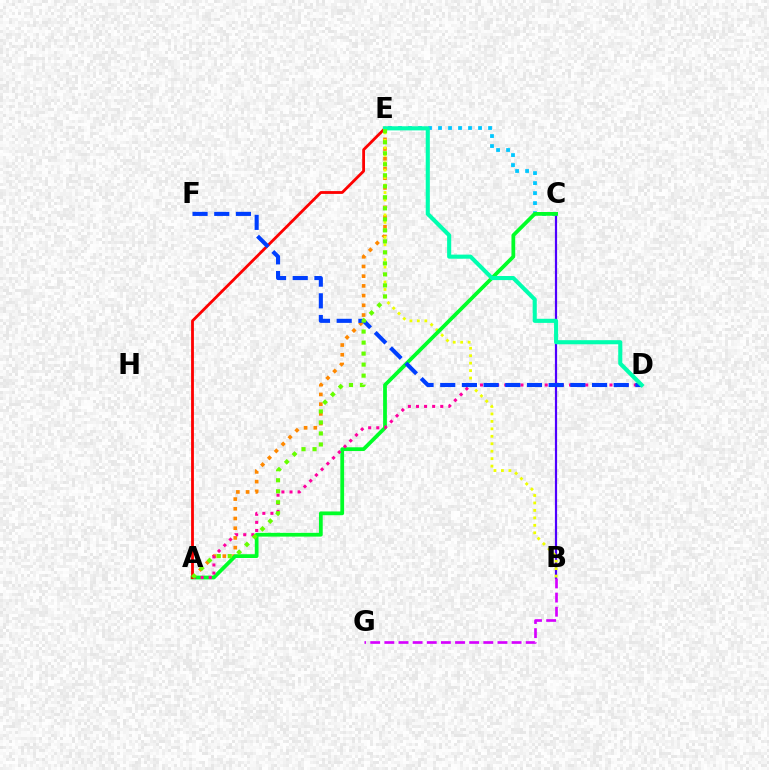{('B', 'C'): [{'color': '#4f00ff', 'line_style': 'solid', 'thickness': 1.59}], ('A', 'E'): [{'color': '#ff8800', 'line_style': 'dotted', 'thickness': 2.64}, {'color': '#ff0000', 'line_style': 'solid', 'thickness': 2.02}, {'color': '#66ff00', 'line_style': 'dotted', 'thickness': 2.99}], ('C', 'E'): [{'color': '#00c7ff', 'line_style': 'dotted', 'thickness': 2.72}], ('B', 'E'): [{'color': '#eeff00', 'line_style': 'dotted', 'thickness': 2.03}], ('B', 'G'): [{'color': '#d600ff', 'line_style': 'dashed', 'thickness': 1.92}], ('A', 'C'): [{'color': '#00ff27', 'line_style': 'solid', 'thickness': 2.71}], ('A', 'D'): [{'color': '#ff00a0', 'line_style': 'dotted', 'thickness': 2.2}], ('D', 'F'): [{'color': '#003fff', 'line_style': 'dashed', 'thickness': 2.95}], ('D', 'E'): [{'color': '#00ffaf', 'line_style': 'solid', 'thickness': 2.95}]}